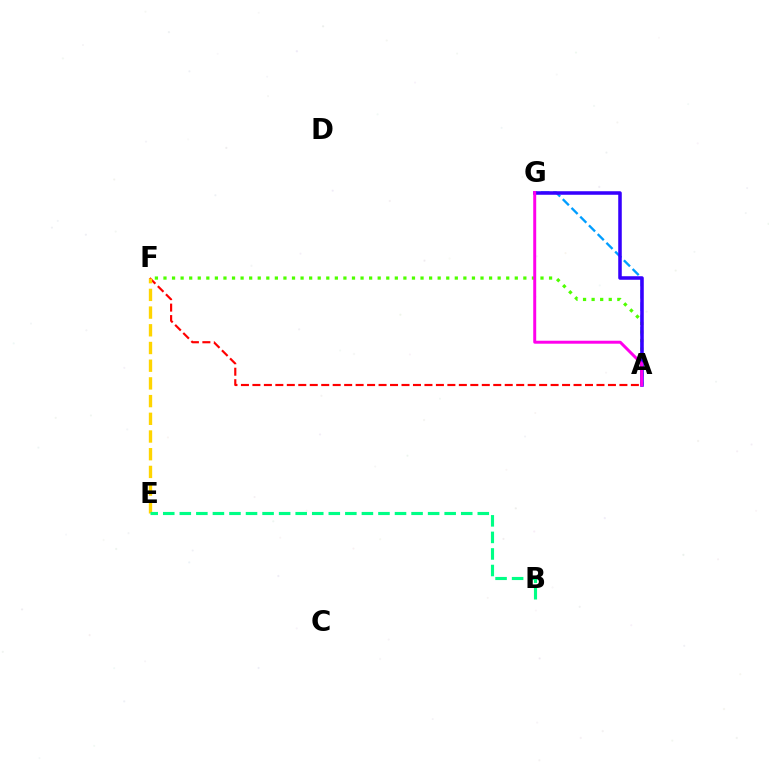{('A', 'F'): [{'color': '#ff0000', 'line_style': 'dashed', 'thickness': 1.56}, {'color': '#4fff00', 'line_style': 'dotted', 'thickness': 2.33}], ('A', 'G'): [{'color': '#009eff', 'line_style': 'dashed', 'thickness': 1.68}, {'color': '#3700ff', 'line_style': 'solid', 'thickness': 2.55}, {'color': '#ff00ed', 'line_style': 'solid', 'thickness': 2.14}], ('E', 'F'): [{'color': '#ffd500', 'line_style': 'dashed', 'thickness': 2.4}], ('B', 'E'): [{'color': '#00ff86', 'line_style': 'dashed', 'thickness': 2.25}]}